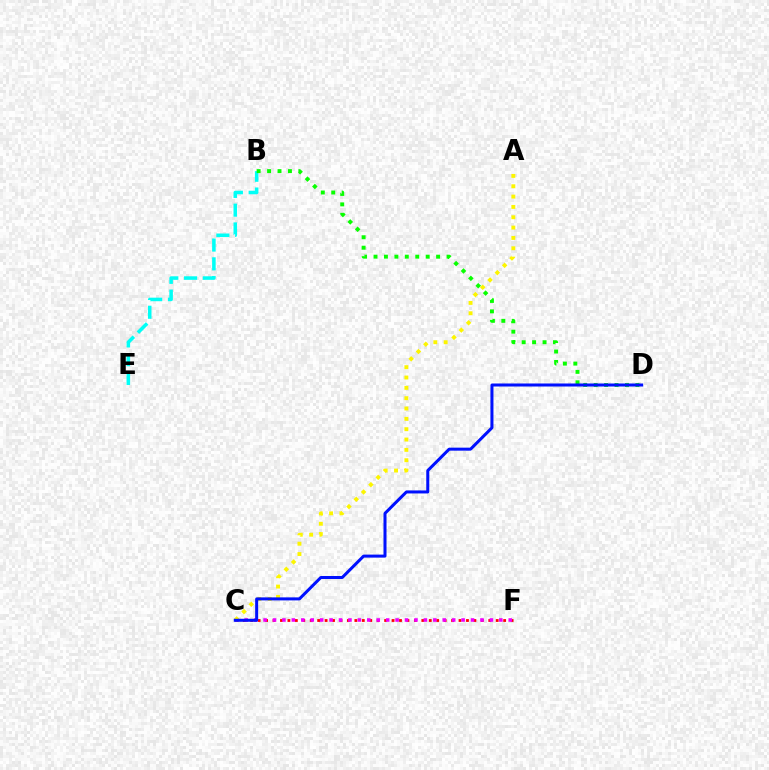{('B', 'E'): [{'color': '#00fff6', 'line_style': 'dashed', 'thickness': 2.55}], ('C', 'F'): [{'color': '#ff0000', 'line_style': 'dotted', 'thickness': 2.02}, {'color': '#ee00ff', 'line_style': 'dotted', 'thickness': 2.56}], ('B', 'D'): [{'color': '#08ff00', 'line_style': 'dotted', 'thickness': 2.83}], ('A', 'C'): [{'color': '#fcf500', 'line_style': 'dotted', 'thickness': 2.81}], ('C', 'D'): [{'color': '#0010ff', 'line_style': 'solid', 'thickness': 2.17}]}